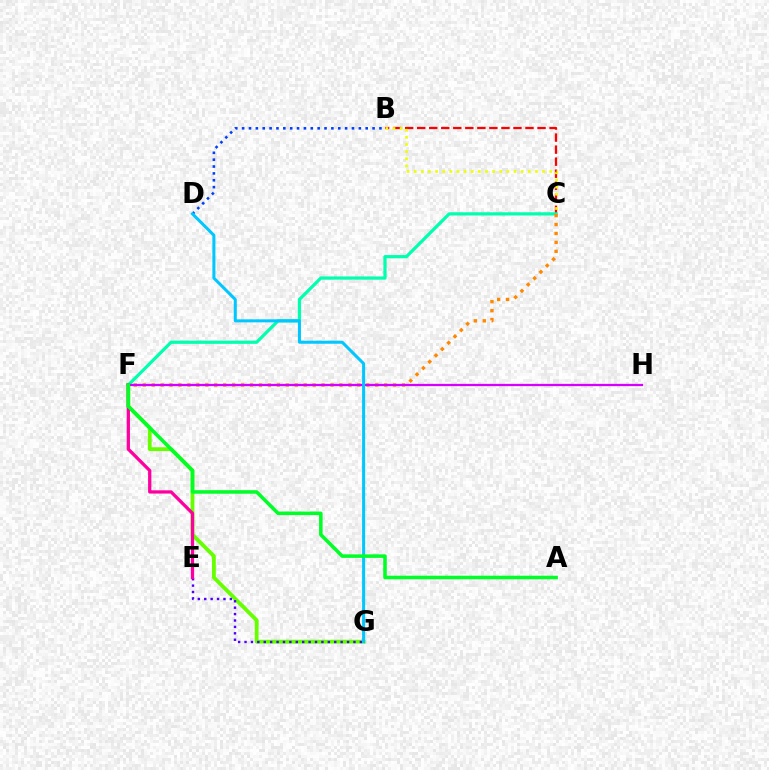{('F', 'G'): [{'color': '#66ff00', 'line_style': 'solid', 'thickness': 2.74}], ('B', 'C'): [{'color': '#ff0000', 'line_style': 'dashed', 'thickness': 1.63}, {'color': '#eeff00', 'line_style': 'dotted', 'thickness': 1.94}], ('B', 'D'): [{'color': '#003fff', 'line_style': 'dotted', 'thickness': 1.87}], ('E', 'G'): [{'color': '#4f00ff', 'line_style': 'dotted', 'thickness': 1.74}], ('C', 'F'): [{'color': '#00ffaf', 'line_style': 'solid', 'thickness': 2.32}, {'color': '#ff8800', 'line_style': 'dotted', 'thickness': 2.43}], ('E', 'F'): [{'color': '#ff00a0', 'line_style': 'solid', 'thickness': 2.35}], ('F', 'H'): [{'color': '#d600ff', 'line_style': 'solid', 'thickness': 1.62}], ('D', 'G'): [{'color': '#00c7ff', 'line_style': 'solid', 'thickness': 2.18}], ('A', 'F'): [{'color': '#00ff27', 'line_style': 'solid', 'thickness': 2.55}]}